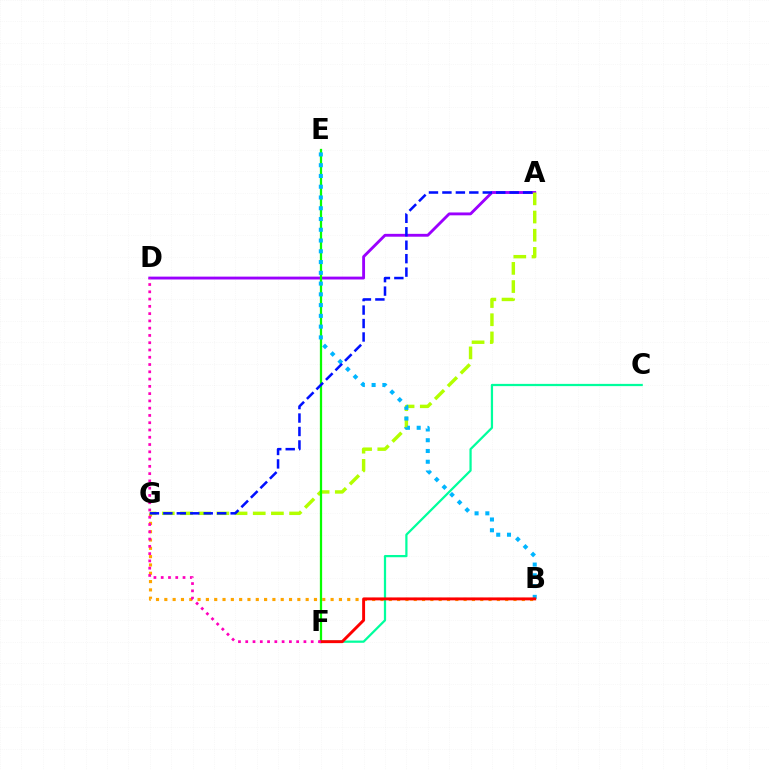{('A', 'D'): [{'color': '#9b00ff', 'line_style': 'solid', 'thickness': 2.06}], ('B', 'G'): [{'color': '#ffa500', 'line_style': 'dotted', 'thickness': 2.26}], ('A', 'G'): [{'color': '#b3ff00', 'line_style': 'dashed', 'thickness': 2.47}, {'color': '#0010ff', 'line_style': 'dashed', 'thickness': 1.83}], ('E', 'F'): [{'color': '#08ff00', 'line_style': 'solid', 'thickness': 1.63}], ('B', 'E'): [{'color': '#00b5ff', 'line_style': 'dotted', 'thickness': 2.92}], ('C', 'F'): [{'color': '#00ff9d', 'line_style': 'solid', 'thickness': 1.61}], ('B', 'F'): [{'color': '#ff0000', 'line_style': 'solid', 'thickness': 2.1}], ('D', 'F'): [{'color': '#ff00bd', 'line_style': 'dotted', 'thickness': 1.98}]}